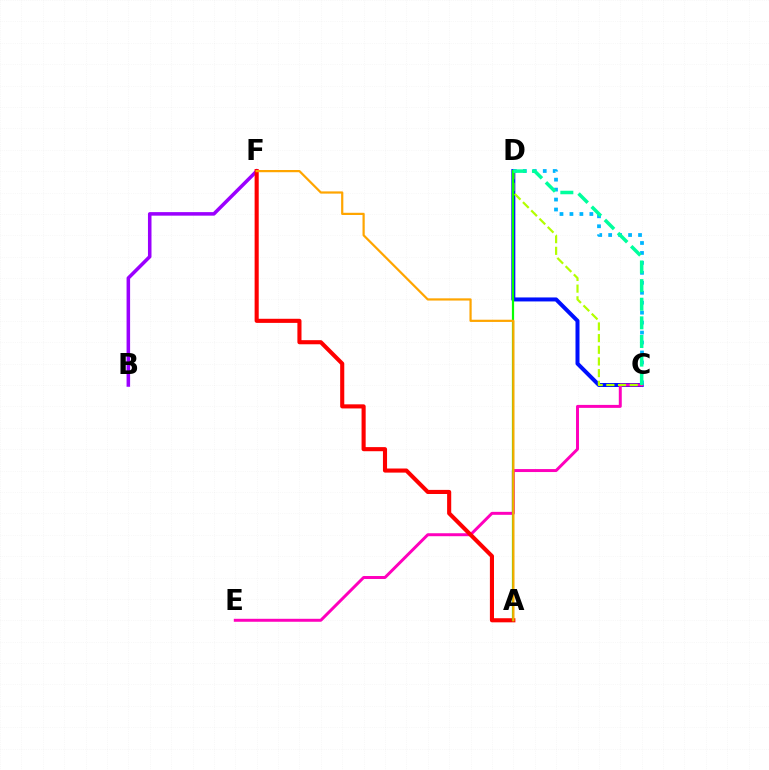{('C', 'D'): [{'color': '#0010ff', 'line_style': 'solid', 'thickness': 2.88}, {'color': '#00b5ff', 'line_style': 'dotted', 'thickness': 2.7}, {'color': '#b3ff00', 'line_style': 'dashed', 'thickness': 1.59}, {'color': '#00ff9d', 'line_style': 'dashed', 'thickness': 2.53}], ('B', 'F'): [{'color': '#9b00ff', 'line_style': 'solid', 'thickness': 2.55}], ('C', 'E'): [{'color': '#ff00bd', 'line_style': 'solid', 'thickness': 2.14}], ('A', 'F'): [{'color': '#ff0000', 'line_style': 'solid', 'thickness': 2.95}, {'color': '#ffa500', 'line_style': 'solid', 'thickness': 1.59}], ('A', 'D'): [{'color': '#08ff00', 'line_style': 'solid', 'thickness': 1.59}]}